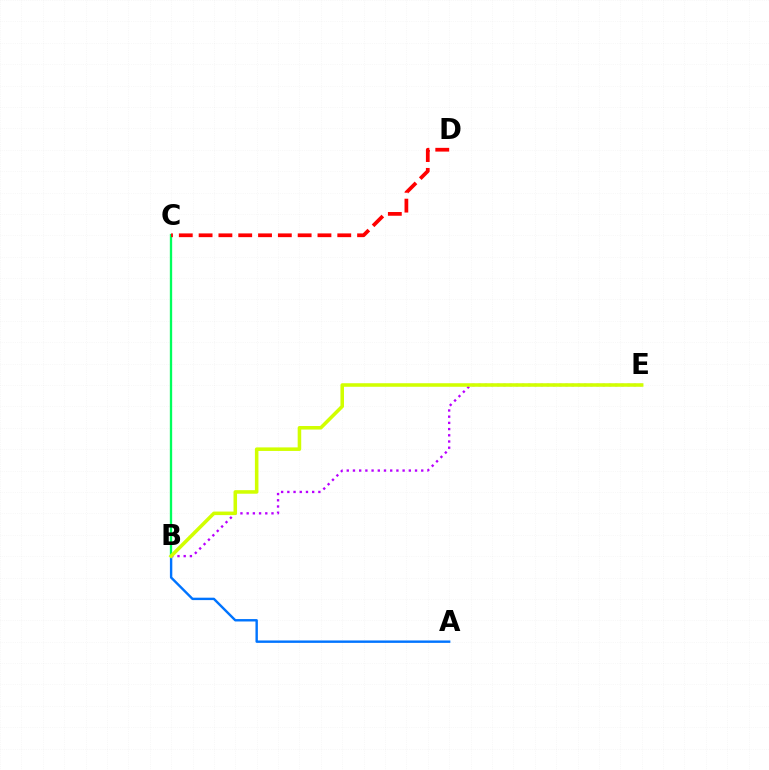{('B', 'E'): [{'color': '#b900ff', 'line_style': 'dotted', 'thickness': 1.69}, {'color': '#d1ff00', 'line_style': 'solid', 'thickness': 2.55}], ('A', 'B'): [{'color': '#0074ff', 'line_style': 'solid', 'thickness': 1.73}], ('B', 'C'): [{'color': '#00ff5c', 'line_style': 'solid', 'thickness': 1.68}], ('C', 'D'): [{'color': '#ff0000', 'line_style': 'dashed', 'thickness': 2.69}]}